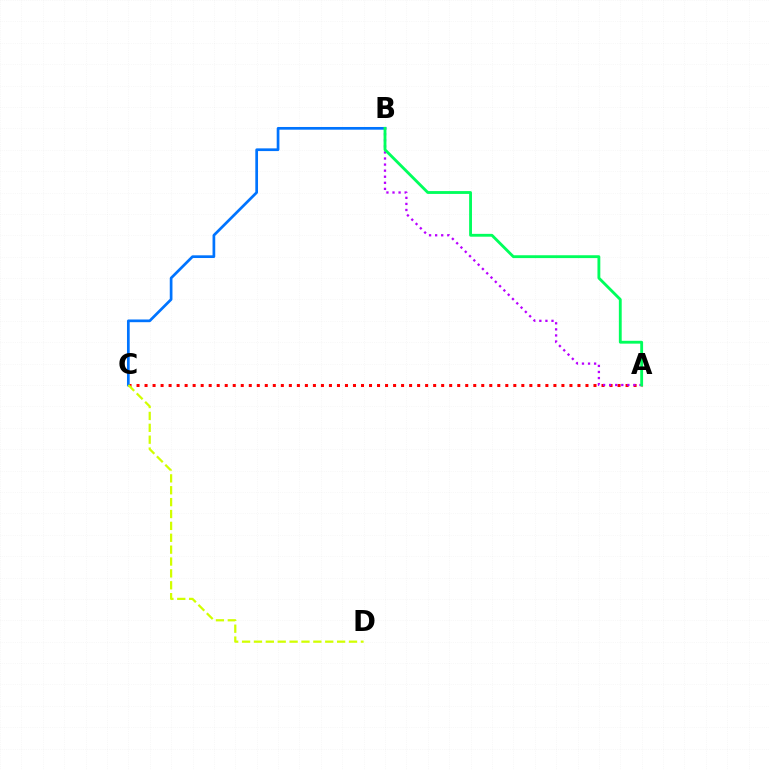{('A', 'C'): [{'color': '#ff0000', 'line_style': 'dotted', 'thickness': 2.18}], ('B', 'C'): [{'color': '#0074ff', 'line_style': 'solid', 'thickness': 1.95}], ('C', 'D'): [{'color': '#d1ff00', 'line_style': 'dashed', 'thickness': 1.61}], ('A', 'B'): [{'color': '#b900ff', 'line_style': 'dotted', 'thickness': 1.65}, {'color': '#00ff5c', 'line_style': 'solid', 'thickness': 2.05}]}